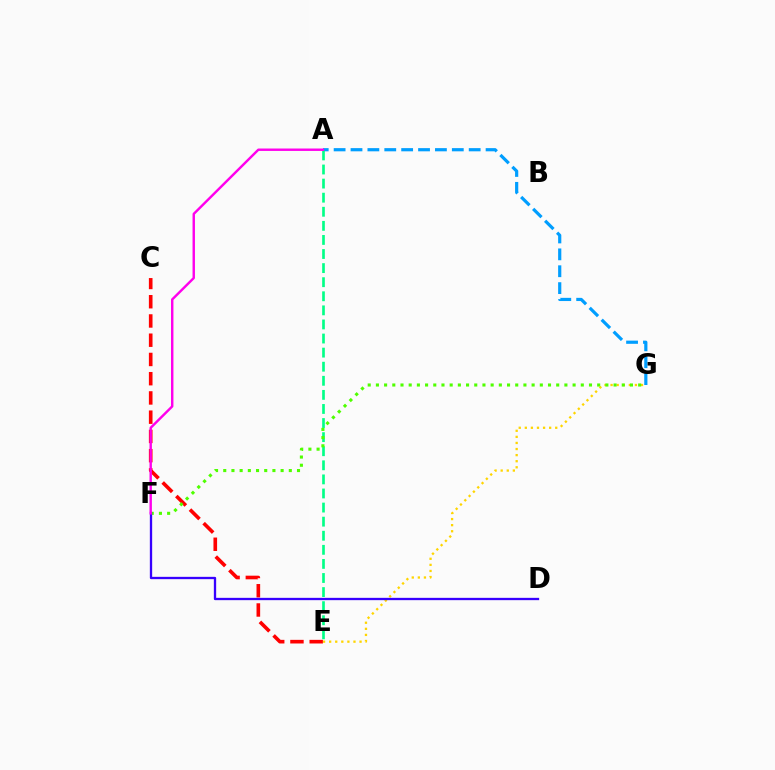{('A', 'G'): [{'color': '#009eff', 'line_style': 'dashed', 'thickness': 2.29}], ('C', 'E'): [{'color': '#ff0000', 'line_style': 'dashed', 'thickness': 2.61}], ('A', 'E'): [{'color': '#00ff86', 'line_style': 'dashed', 'thickness': 1.91}], ('E', 'G'): [{'color': '#ffd500', 'line_style': 'dotted', 'thickness': 1.65}], ('F', 'G'): [{'color': '#4fff00', 'line_style': 'dotted', 'thickness': 2.23}], ('D', 'F'): [{'color': '#3700ff', 'line_style': 'solid', 'thickness': 1.67}], ('A', 'F'): [{'color': '#ff00ed', 'line_style': 'solid', 'thickness': 1.74}]}